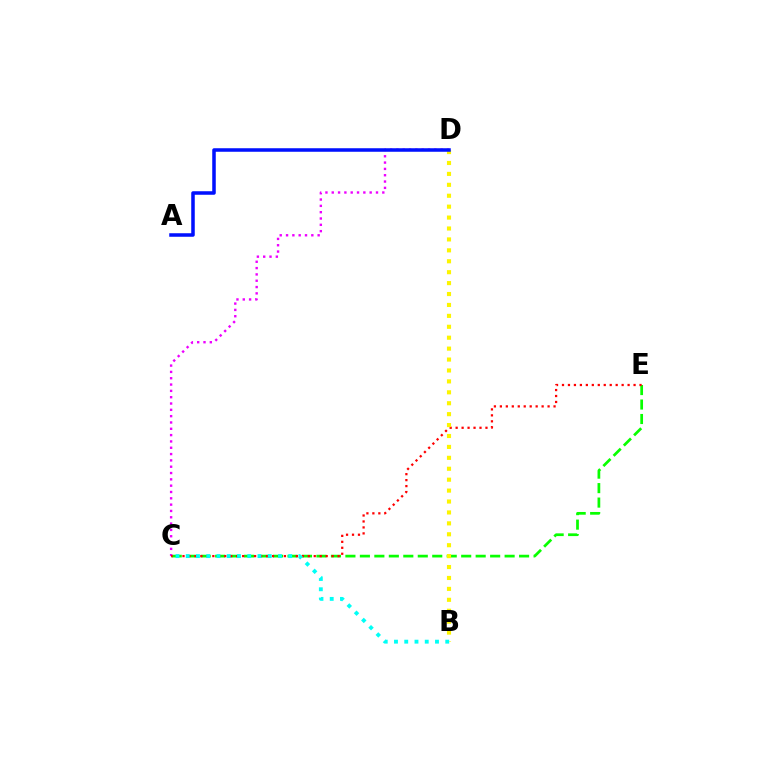{('C', 'E'): [{'color': '#08ff00', 'line_style': 'dashed', 'thickness': 1.97}, {'color': '#ff0000', 'line_style': 'dotted', 'thickness': 1.62}], ('C', 'D'): [{'color': '#ee00ff', 'line_style': 'dotted', 'thickness': 1.72}], ('B', 'D'): [{'color': '#fcf500', 'line_style': 'dotted', 'thickness': 2.97}], ('A', 'D'): [{'color': '#0010ff', 'line_style': 'solid', 'thickness': 2.54}], ('B', 'C'): [{'color': '#00fff6', 'line_style': 'dotted', 'thickness': 2.78}]}